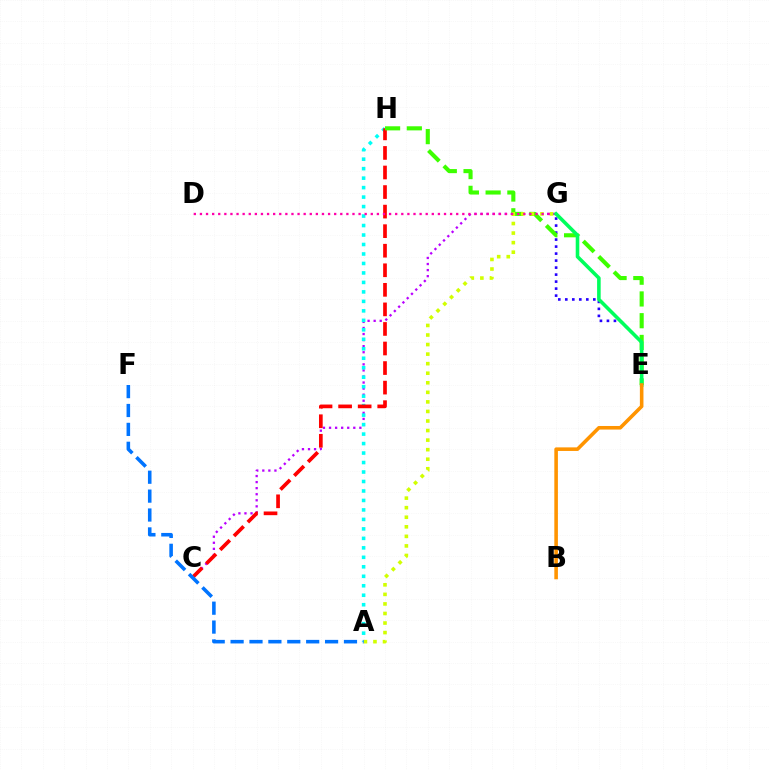{('C', 'G'): [{'color': '#b900ff', 'line_style': 'dotted', 'thickness': 1.65}], ('E', 'G'): [{'color': '#2500ff', 'line_style': 'dotted', 'thickness': 1.9}, {'color': '#00ff5c', 'line_style': 'solid', 'thickness': 2.58}], ('A', 'H'): [{'color': '#00fff6', 'line_style': 'dotted', 'thickness': 2.58}], ('C', 'H'): [{'color': '#ff0000', 'line_style': 'dashed', 'thickness': 2.66}], ('E', 'H'): [{'color': '#3dff00', 'line_style': 'dashed', 'thickness': 2.95}], ('A', 'G'): [{'color': '#d1ff00', 'line_style': 'dotted', 'thickness': 2.6}], ('D', 'G'): [{'color': '#ff00ac', 'line_style': 'dotted', 'thickness': 1.66}], ('B', 'E'): [{'color': '#ff9400', 'line_style': 'solid', 'thickness': 2.58}], ('A', 'F'): [{'color': '#0074ff', 'line_style': 'dashed', 'thickness': 2.57}]}